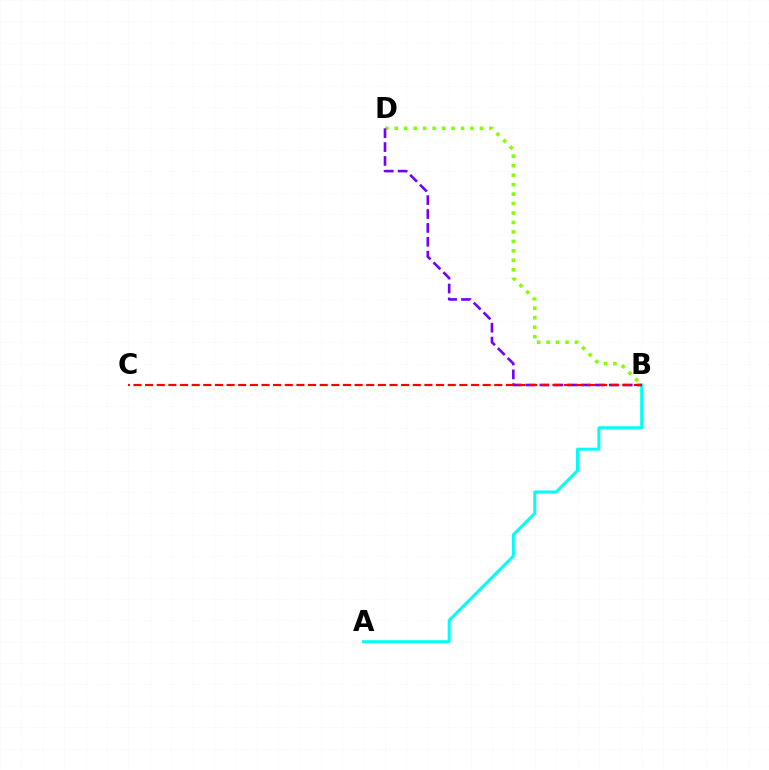{('B', 'D'): [{'color': '#84ff00', 'line_style': 'dotted', 'thickness': 2.57}, {'color': '#7200ff', 'line_style': 'dashed', 'thickness': 1.89}], ('A', 'B'): [{'color': '#00fff6', 'line_style': 'solid', 'thickness': 2.15}], ('B', 'C'): [{'color': '#ff0000', 'line_style': 'dashed', 'thickness': 1.58}]}